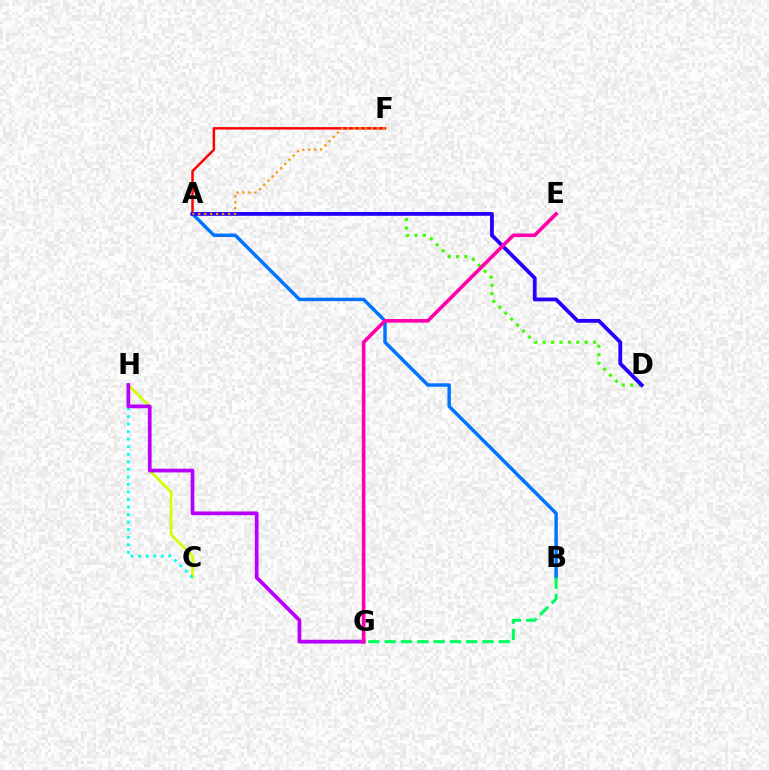{('A', 'F'): [{'color': '#ff0000', 'line_style': 'solid', 'thickness': 1.76}, {'color': '#ff9400', 'line_style': 'dotted', 'thickness': 1.62}], ('A', 'D'): [{'color': '#3dff00', 'line_style': 'dotted', 'thickness': 2.29}, {'color': '#2500ff', 'line_style': 'solid', 'thickness': 2.73}], ('C', 'H'): [{'color': '#d1ff00', 'line_style': 'solid', 'thickness': 1.96}, {'color': '#00fff6', 'line_style': 'dotted', 'thickness': 2.05}], ('A', 'B'): [{'color': '#0074ff', 'line_style': 'solid', 'thickness': 2.47}], ('G', 'H'): [{'color': '#b900ff', 'line_style': 'solid', 'thickness': 2.69}], ('E', 'G'): [{'color': '#ff00ac', 'line_style': 'solid', 'thickness': 2.6}], ('B', 'G'): [{'color': '#00ff5c', 'line_style': 'dashed', 'thickness': 2.21}]}